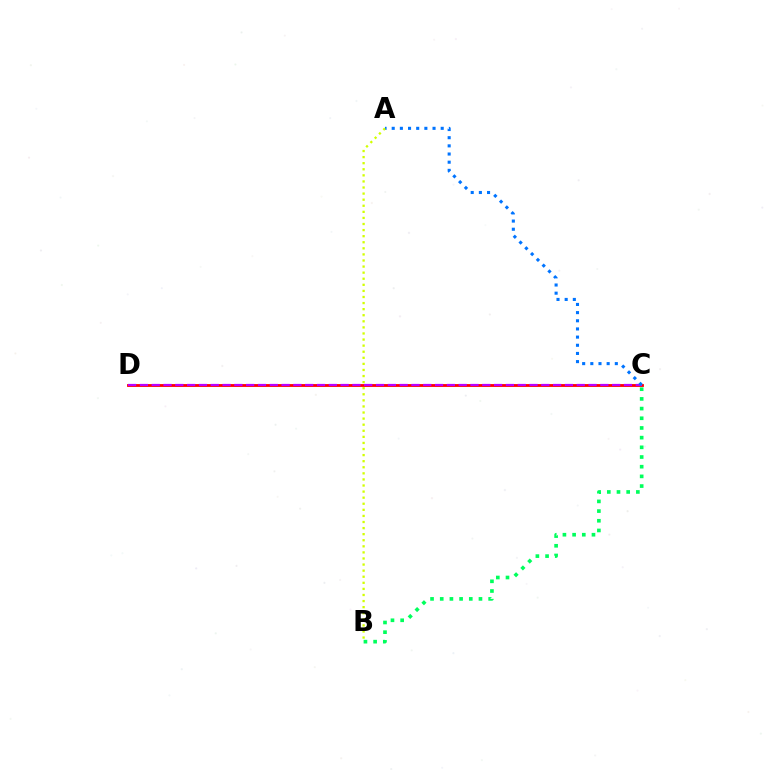{('B', 'C'): [{'color': '#00ff5c', 'line_style': 'dotted', 'thickness': 2.63}], ('C', 'D'): [{'color': '#ff0000', 'line_style': 'solid', 'thickness': 2.04}, {'color': '#b900ff', 'line_style': 'dashed', 'thickness': 1.6}], ('A', 'C'): [{'color': '#0074ff', 'line_style': 'dotted', 'thickness': 2.22}], ('A', 'B'): [{'color': '#d1ff00', 'line_style': 'dotted', 'thickness': 1.65}]}